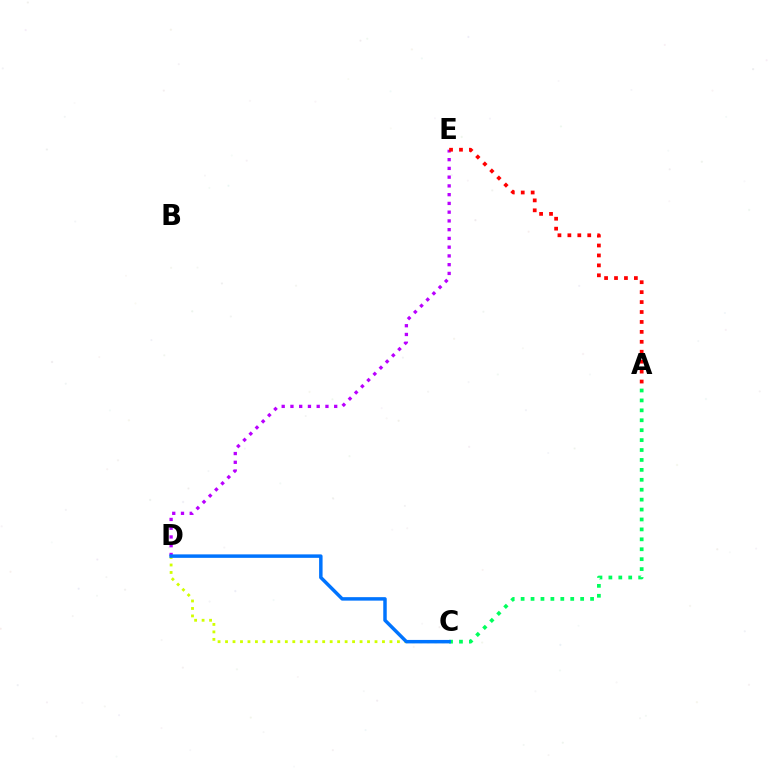{('D', 'E'): [{'color': '#b900ff', 'line_style': 'dotted', 'thickness': 2.38}], ('C', 'D'): [{'color': '#d1ff00', 'line_style': 'dotted', 'thickness': 2.03}, {'color': '#0074ff', 'line_style': 'solid', 'thickness': 2.5}], ('A', 'C'): [{'color': '#00ff5c', 'line_style': 'dotted', 'thickness': 2.7}], ('A', 'E'): [{'color': '#ff0000', 'line_style': 'dotted', 'thickness': 2.7}]}